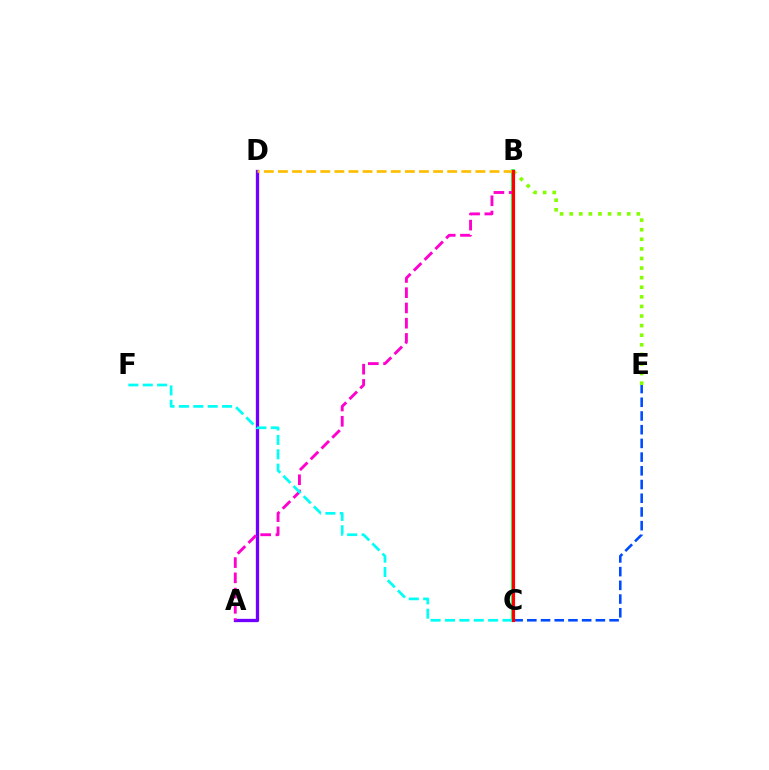{('B', 'E'): [{'color': '#84ff00', 'line_style': 'dotted', 'thickness': 2.61}], ('A', 'D'): [{'color': '#7200ff', 'line_style': 'solid', 'thickness': 2.37}], ('B', 'C'): [{'color': '#00ff39', 'line_style': 'solid', 'thickness': 2.63}, {'color': '#ff0000', 'line_style': 'solid', 'thickness': 2.26}], ('A', 'B'): [{'color': '#ff00cf', 'line_style': 'dashed', 'thickness': 2.07}], ('B', 'D'): [{'color': '#ffbd00', 'line_style': 'dashed', 'thickness': 1.92}], ('C', 'E'): [{'color': '#004bff', 'line_style': 'dashed', 'thickness': 1.86}], ('C', 'F'): [{'color': '#00fff6', 'line_style': 'dashed', 'thickness': 1.95}]}